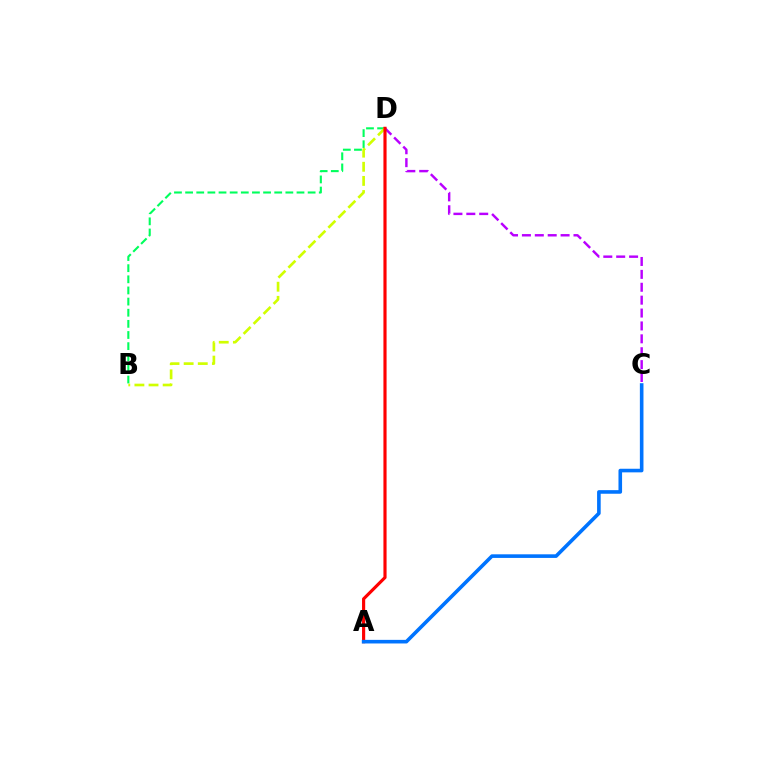{('B', 'D'): [{'color': '#00ff5c', 'line_style': 'dashed', 'thickness': 1.51}, {'color': '#d1ff00', 'line_style': 'dashed', 'thickness': 1.92}], ('C', 'D'): [{'color': '#b900ff', 'line_style': 'dashed', 'thickness': 1.75}], ('A', 'D'): [{'color': '#ff0000', 'line_style': 'solid', 'thickness': 2.27}], ('A', 'C'): [{'color': '#0074ff', 'line_style': 'solid', 'thickness': 2.59}]}